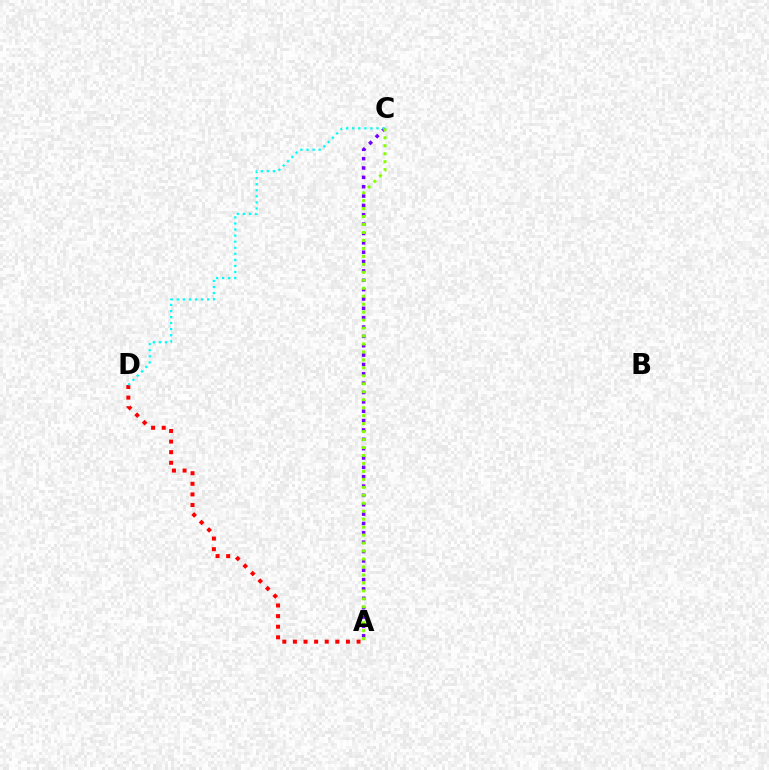{('A', 'D'): [{'color': '#ff0000', 'line_style': 'dotted', 'thickness': 2.88}], ('A', 'C'): [{'color': '#7200ff', 'line_style': 'dotted', 'thickness': 2.54}, {'color': '#84ff00', 'line_style': 'dotted', 'thickness': 2.16}], ('C', 'D'): [{'color': '#00fff6', 'line_style': 'dotted', 'thickness': 1.65}]}